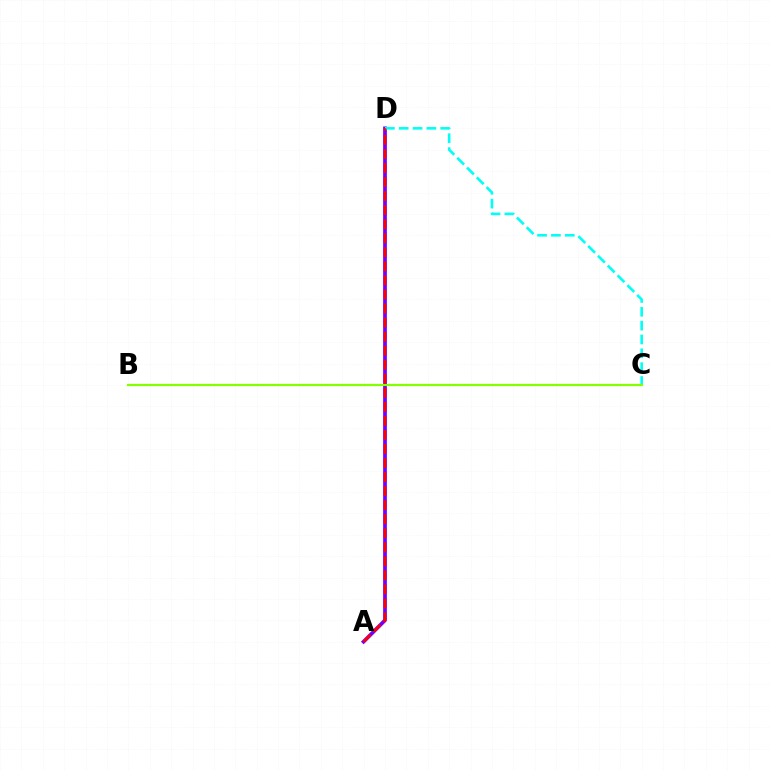{('A', 'D'): [{'color': '#7200ff', 'line_style': 'solid', 'thickness': 2.68}, {'color': '#ff0000', 'line_style': 'dashed', 'thickness': 1.91}], ('C', 'D'): [{'color': '#00fff6', 'line_style': 'dashed', 'thickness': 1.88}], ('B', 'C'): [{'color': '#84ff00', 'line_style': 'solid', 'thickness': 1.6}]}